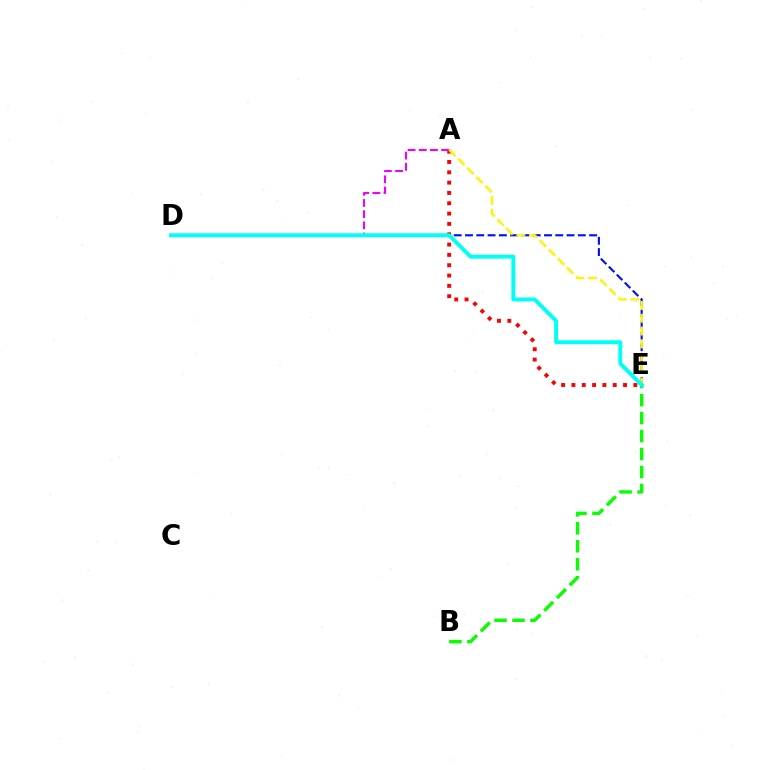{('D', 'E'): [{'color': '#0010ff', 'line_style': 'dashed', 'thickness': 1.53}, {'color': '#00fff6', 'line_style': 'solid', 'thickness': 2.83}], ('A', 'E'): [{'color': '#ff0000', 'line_style': 'dotted', 'thickness': 2.8}, {'color': '#fcf500', 'line_style': 'dashed', 'thickness': 1.74}], ('A', 'D'): [{'color': '#ee00ff', 'line_style': 'dashed', 'thickness': 1.52}], ('B', 'E'): [{'color': '#08ff00', 'line_style': 'dashed', 'thickness': 2.44}]}